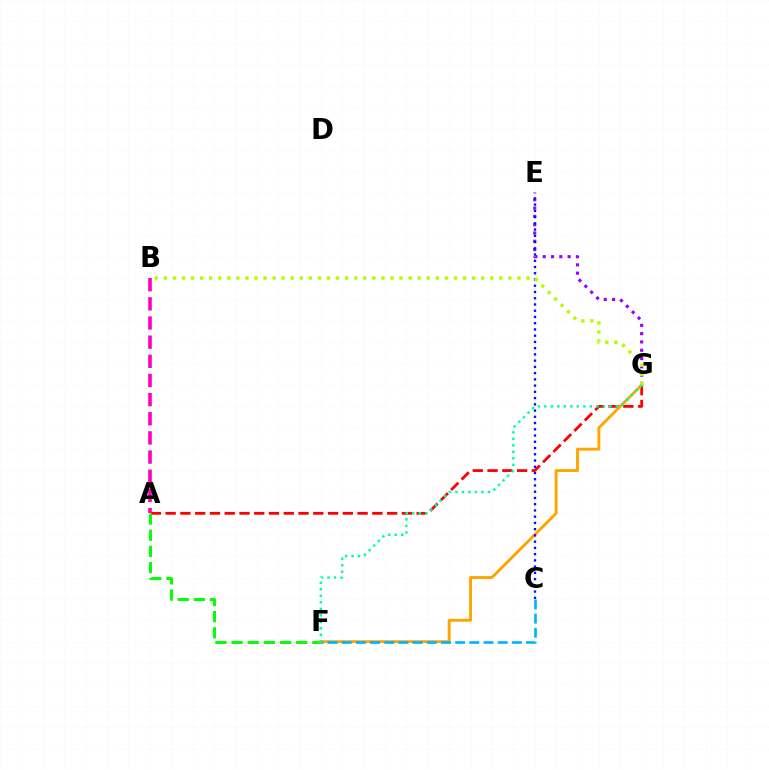{('A', 'G'): [{'color': '#ff0000', 'line_style': 'dashed', 'thickness': 2.01}], ('A', 'F'): [{'color': '#08ff00', 'line_style': 'dashed', 'thickness': 2.19}], ('A', 'B'): [{'color': '#ff00bd', 'line_style': 'dashed', 'thickness': 2.6}], ('F', 'G'): [{'color': '#ffa500', 'line_style': 'solid', 'thickness': 2.08}, {'color': '#00ff9d', 'line_style': 'dotted', 'thickness': 1.77}], ('E', 'G'): [{'color': '#9b00ff', 'line_style': 'dotted', 'thickness': 2.25}], ('C', 'F'): [{'color': '#00b5ff', 'line_style': 'dashed', 'thickness': 1.93}], ('C', 'E'): [{'color': '#0010ff', 'line_style': 'dotted', 'thickness': 1.7}], ('B', 'G'): [{'color': '#b3ff00', 'line_style': 'dotted', 'thickness': 2.46}]}